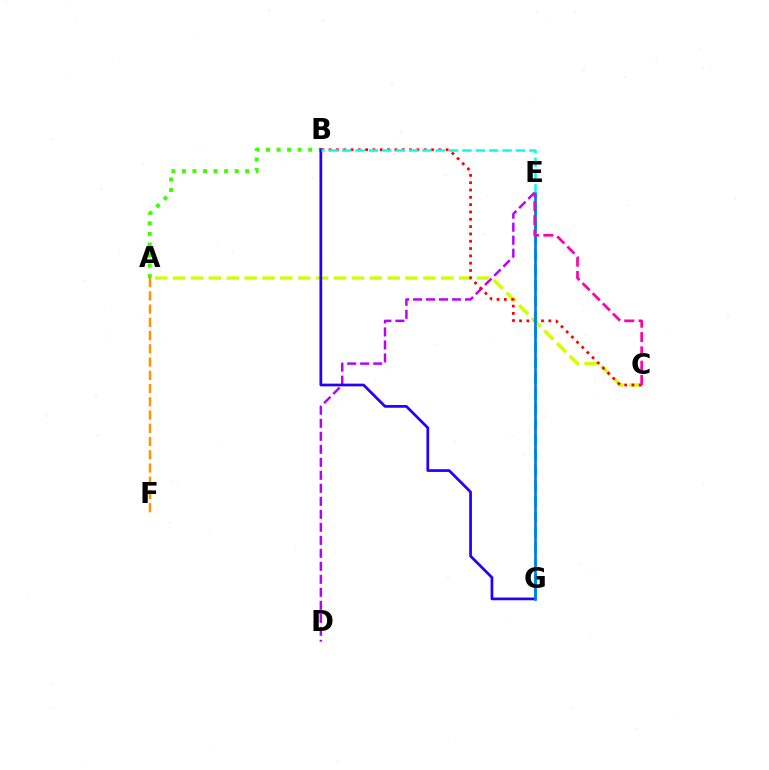{('D', 'E'): [{'color': '#b900ff', 'line_style': 'dashed', 'thickness': 1.77}], ('A', 'C'): [{'color': '#d1ff00', 'line_style': 'dashed', 'thickness': 2.43}], ('B', 'C'): [{'color': '#ff0000', 'line_style': 'dotted', 'thickness': 1.99}], ('A', 'B'): [{'color': '#3dff00', 'line_style': 'dotted', 'thickness': 2.87}], ('E', 'G'): [{'color': '#00ff5c', 'line_style': 'dashed', 'thickness': 2.1}, {'color': '#0074ff', 'line_style': 'solid', 'thickness': 1.9}], ('B', 'G'): [{'color': '#2500ff', 'line_style': 'solid', 'thickness': 1.97}], ('B', 'E'): [{'color': '#00fff6', 'line_style': 'dashed', 'thickness': 1.81}], ('C', 'E'): [{'color': '#ff00ac', 'line_style': 'dashed', 'thickness': 1.94}], ('A', 'F'): [{'color': '#ff9400', 'line_style': 'dashed', 'thickness': 1.8}]}